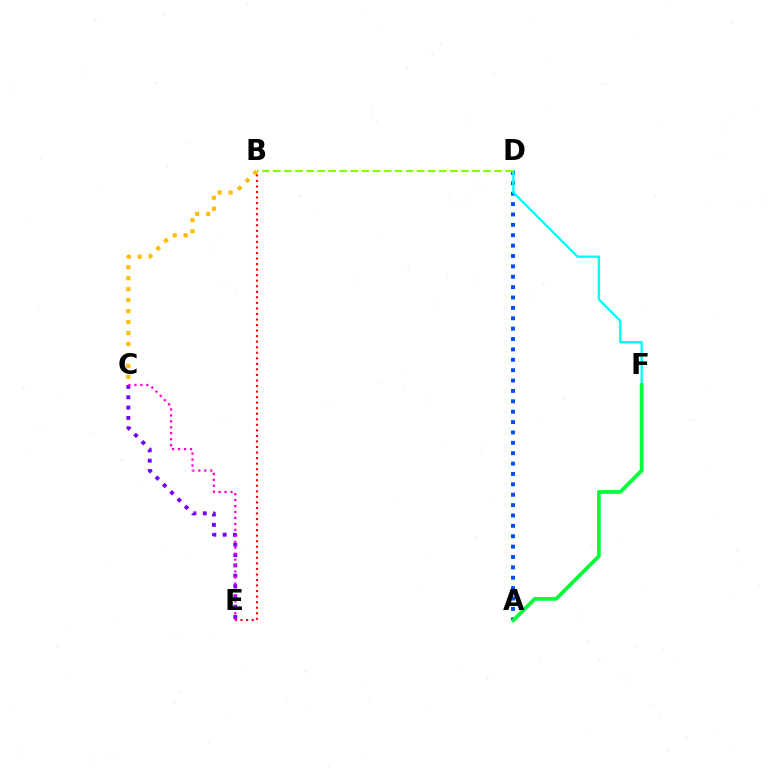{('B', 'C'): [{'color': '#ffbd00', 'line_style': 'dotted', 'thickness': 2.98}], ('A', 'D'): [{'color': '#004bff', 'line_style': 'dotted', 'thickness': 2.82}], ('D', 'F'): [{'color': '#00fff6', 'line_style': 'solid', 'thickness': 1.69}], ('C', 'E'): [{'color': '#7200ff', 'line_style': 'dotted', 'thickness': 2.81}, {'color': '#ff00cf', 'line_style': 'dotted', 'thickness': 1.62}], ('A', 'F'): [{'color': '#00ff39', 'line_style': 'solid', 'thickness': 2.69}], ('B', 'D'): [{'color': '#84ff00', 'line_style': 'dashed', 'thickness': 1.5}], ('B', 'E'): [{'color': '#ff0000', 'line_style': 'dotted', 'thickness': 1.51}]}